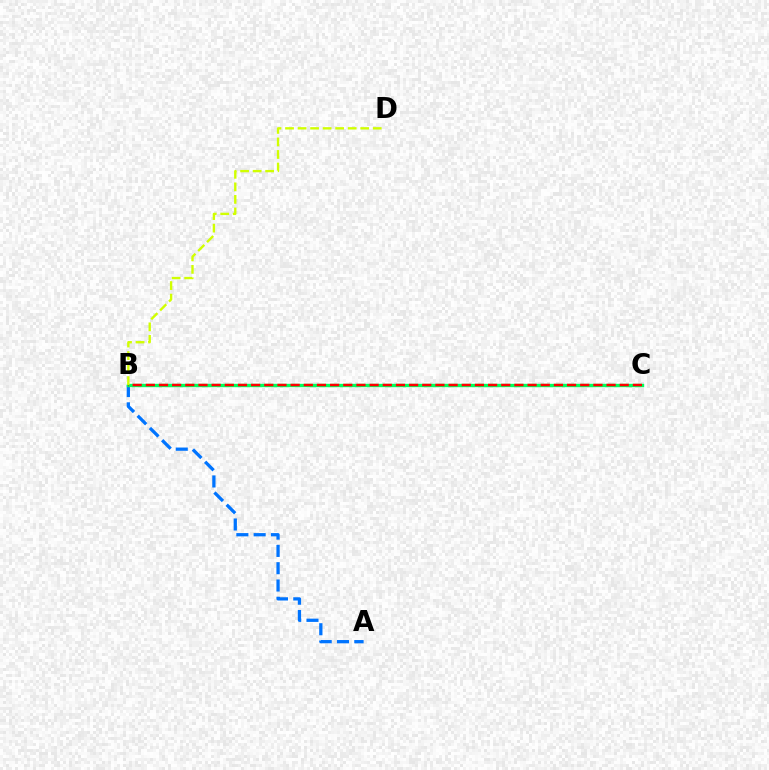{('B', 'C'): [{'color': '#b900ff', 'line_style': 'solid', 'thickness': 1.92}, {'color': '#00ff5c', 'line_style': 'solid', 'thickness': 2.43}, {'color': '#ff0000', 'line_style': 'dashed', 'thickness': 1.79}], ('A', 'B'): [{'color': '#0074ff', 'line_style': 'dashed', 'thickness': 2.35}], ('B', 'D'): [{'color': '#d1ff00', 'line_style': 'dashed', 'thickness': 1.7}]}